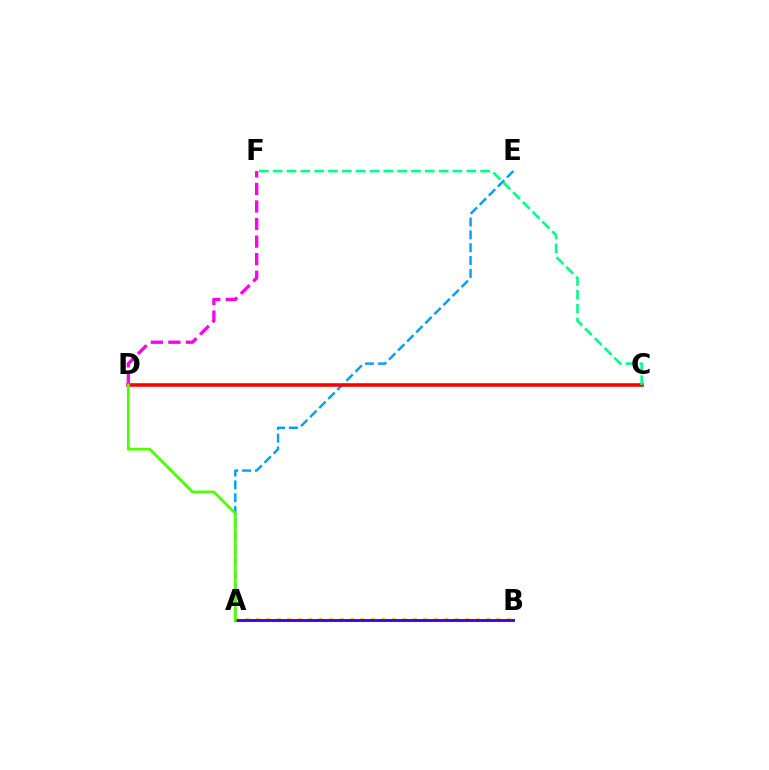{('A', 'B'): [{'color': '#ffd500', 'line_style': 'dotted', 'thickness': 2.84}, {'color': '#3700ff', 'line_style': 'solid', 'thickness': 2.08}], ('A', 'E'): [{'color': '#009eff', 'line_style': 'dashed', 'thickness': 1.74}], ('C', 'D'): [{'color': '#ff0000', 'line_style': 'solid', 'thickness': 2.58}], ('D', 'F'): [{'color': '#ff00ed', 'line_style': 'dashed', 'thickness': 2.38}], ('C', 'F'): [{'color': '#00ff86', 'line_style': 'dashed', 'thickness': 1.88}], ('A', 'D'): [{'color': '#4fff00', 'line_style': 'solid', 'thickness': 2.02}]}